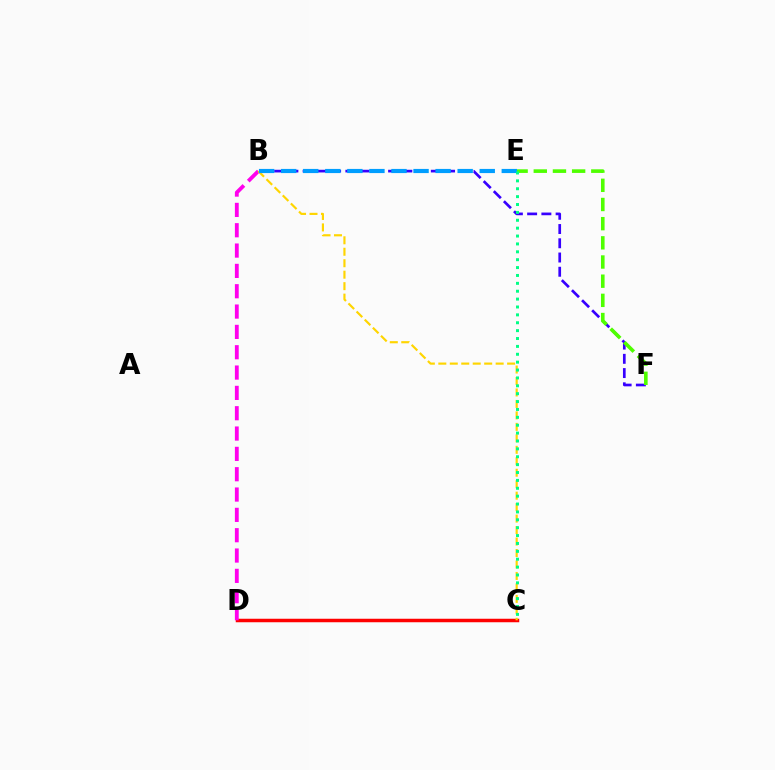{('C', 'D'): [{'color': '#ff0000', 'line_style': 'solid', 'thickness': 2.52}], ('B', 'F'): [{'color': '#3700ff', 'line_style': 'dashed', 'thickness': 1.93}], ('E', 'F'): [{'color': '#4fff00', 'line_style': 'dashed', 'thickness': 2.6}], ('B', 'D'): [{'color': '#ff00ed', 'line_style': 'dashed', 'thickness': 2.76}], ('B', 'C'): [{'color': '#ffd500', 'line_style': 'dashed', 'thickness': 1.56}], ('B', 'E'): [{'color': '#009eff', 'line_style': 'dashed', 'thickness': 3.0}], ('C', 'E'): [{'color': '#00ff86', 'line_style': 'dotted', 'thickness': 2.14}]}